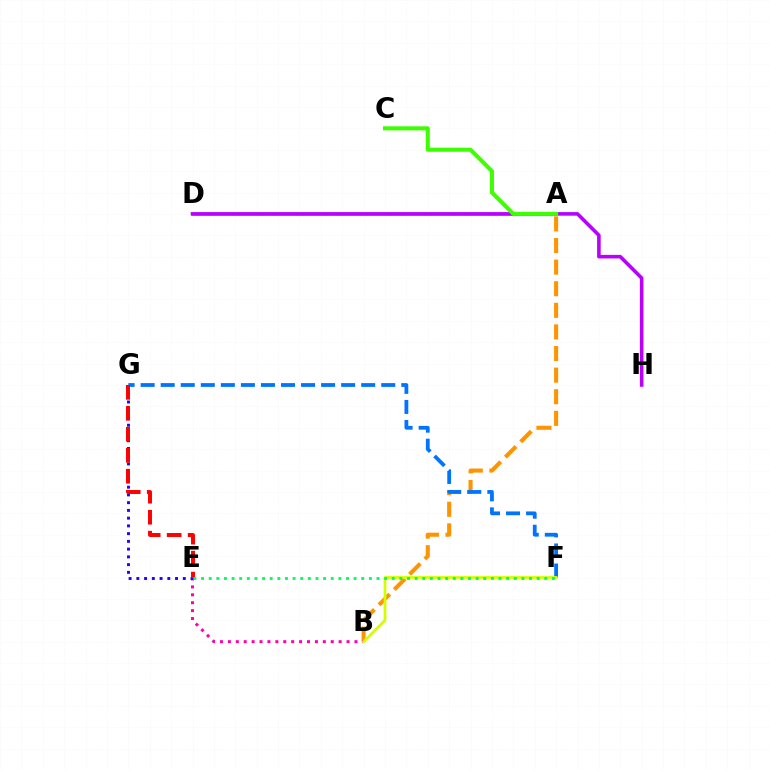{('A', 'B'): [{'color': '#ff9400', 'line_style': 'dashed', 'thickness': 2.93}], ('B', 'E'): [{'color': '#ff00ac', 'line_style': 'dotted', 'thickness': 2.15}], ('A', 'D'): [{'color': '#00fff6', 'line_style': 'solid', 'thickness': 2.24}], ('E', 'G'): [{'color': '#2500ff', 'line_style': 'dotted', 'thickness': 2.1}, {'color': '#ff0000', 'line_style': 'dashed', 'thickness': 2.85}], ('F', 'G'): [{'color': '#0074ff', 'line_style': 'dashed', 'thickness': 2.72}], ('D', 'H'): [{'color': '#b900ff', 'line_style': 'solid', 'thickness': 2.58}], ('B', 'F'): [{'color': '#d1ff00', 'line_style': 'solid', 'thickness': 1.99}], ('A', 'C'): [{'color': '#3dff00', 'line_style': 'solid', 'thickness': 2.92}], ('E', 'F'): [{'color': '#00ff5c', 'line_style': 'dotted', 'thickness': 2.07}]}